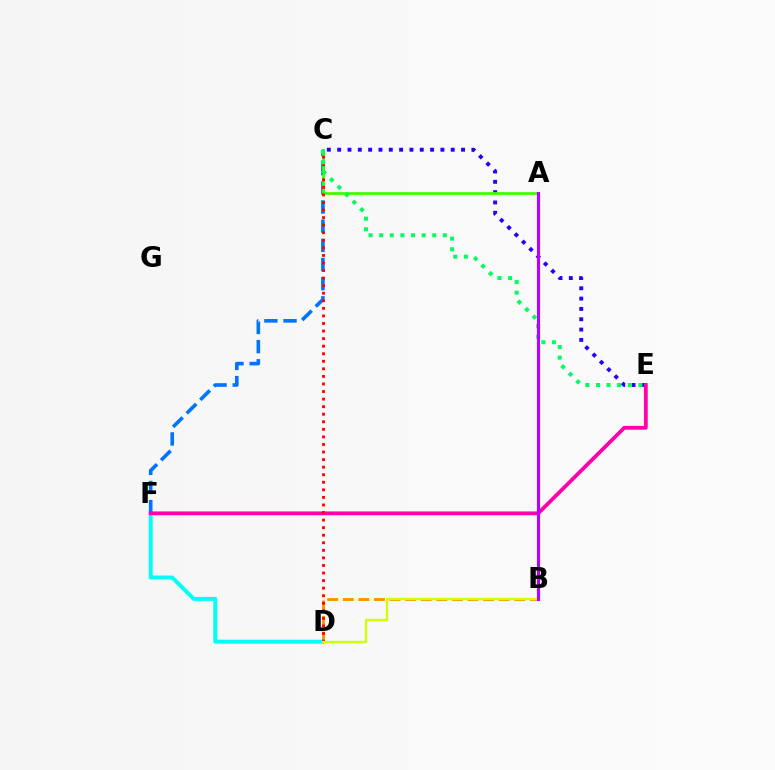{('B', 'D'): [{'color': '#ff9400', 'line_style': 'dashed', 'thickness': 2.12}, {'color': '#d1ff00', 'line_style': 'solid', 'thickness': 1.67}], ('D', 'F'): [{'color': '#00fff6', 'line_style': 'solid', 'thickness': 2.85}], ('C', 'F'): [{'color': '#0074ff', 'line_style': 'dashed', 'thickness': 2.6}], ('C', 'E'): [{'color': '#2500ff', 'line_style': 'dotted', 'thickness': 2.81}, {'color': '#00ff5c', 'line_style': 'dotted', 'thickness': 2.88}], ('E', 'F'): [{'color': '#ff00ac', 'line_style': 'solid', 'thickness': 2.73}], ('A', 'C'): [{'color': '#3dff00', 'line_style': 'solid', 'thickness': 2.0}], ('C', 'D'): [{'color': '#ff0000', 'line_style': 'dotted', 'thickness': 2.05}], ('A', 'B'): [{'color': '#b900ff', 'line_style': 'solid', 'thickness': 2.24}]}